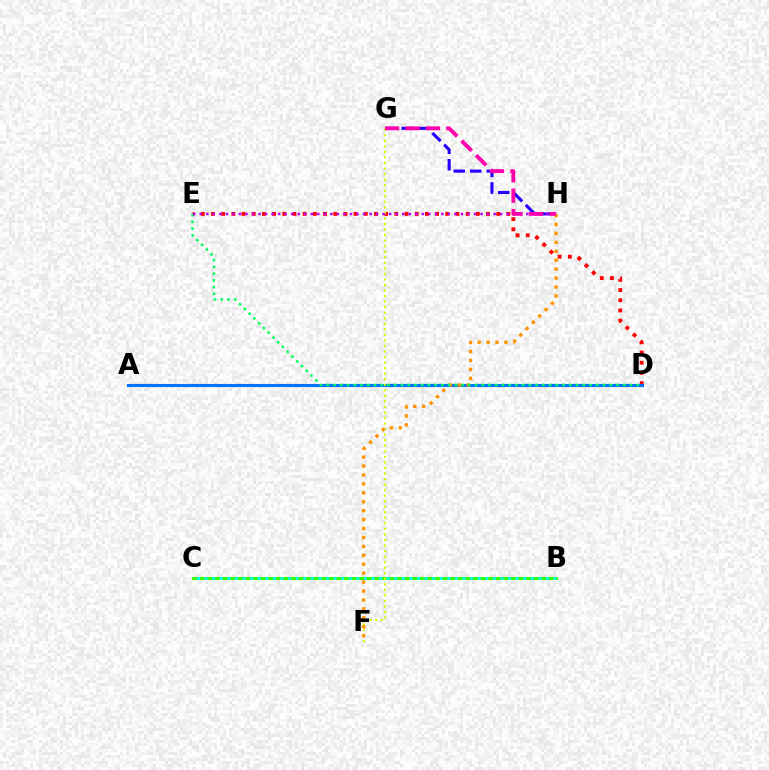{('B', 'C'): [{'color': '#3dff00', 'line_style': 'solid', 'thickness': 2.22}, {'color': '#00fff6', 'line_style': 'dotted', 'thickness': 2.06}], ('G', 'H'): [{'color': '#2500ff', 'line_style': 'dashed', 'thickness': 2.24}, {'color': '#ff00ac', 'line_style': 'dashed', 'thickness': 2.78}], ('D', 'E'): [{'color': '#ff0000', 'line_style': 'dotted', 'thickness': 2.77}, {'color': '#00ff5c', 'line_style': 'dotted', 'thickness': 1.83}], ('A', 'D'): [{'color': '#0074ff', 'line_style': 'solid', 'thickness': 2.24}], ('F', 'G'): [{'color': '#d1ff00', 'line_style': 'dotted', 'thickness': 1.51}], ('F', 'H'): [{'color': '#ff9400', 'line_style': 'dotted', 'thickness': 2.43}], ('E', 'H'): [{'color': '#b900ff', 'line_style': 'dotted', 'thickness': 1.77}]}